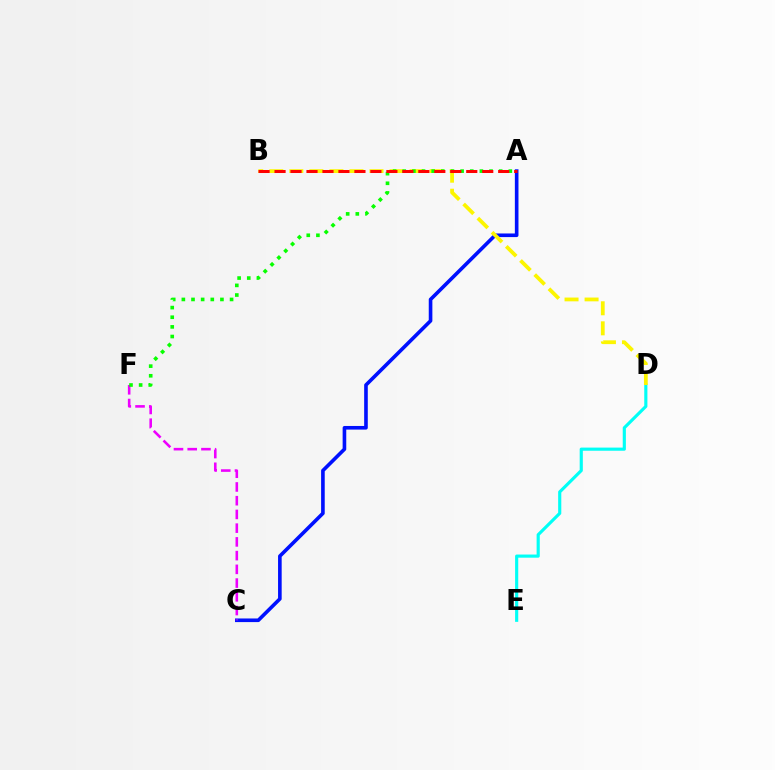{('D', 'E'): [{'color': '#00fff6', 'line_style': 'solid', 'thickness': 2.26}], ('A', 'C'): [{'color': '#0010ff', 'line_style': 'solid', 'thickness': 2.61}], ('C', 'F'): [{'color': '#ee00ff', 'line_style': 'dashed', 'thickness': 1.87}], ('B', 'D'): [{'color': '#fcf500', 'line_style': 'dashed', 'thickness': 2.72}], ('A', 'F'): [{'color': '#08ff00', 'line_style': 'dotted', 'thickness': 2.62}], ('A', 'B'): [{'color': '#ff0000', 'line_style': 'dashed', 'thickness': 2.17}]}